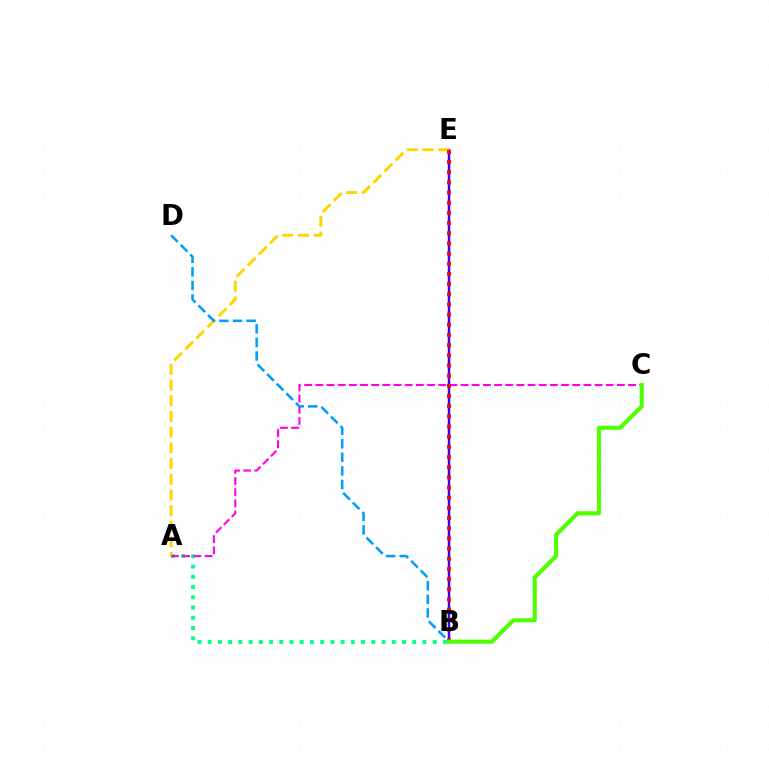{('A', 'B'): [{'color': '#00ff86', 'line_style': 'dotted', 'thickness': 2.78}], ('B', 'E'): [{'color': '#3700ff', 'line_style': 'solid', 'thickness': 1.78}, {'color': '#ff0000', 'line_style': 'dotted', 'thickness': 2.76}], ('A', 'E'): [{'color': '#ffd500', 'line_style': 'dashed', 'thickness': 2.13}], ('A', 'C'): [{'color': '#ff00ed', 'line_style': 'dashed', 'thickness': 1.52}], ('B', 'D'): [{'color': '#009eff', 'line_style': 'dashed', 'thickness': 1.84}], ('B', 'C'): [{'color': '#4fff00', 'line_style': 'solid', 'thickness': 2.95}]}